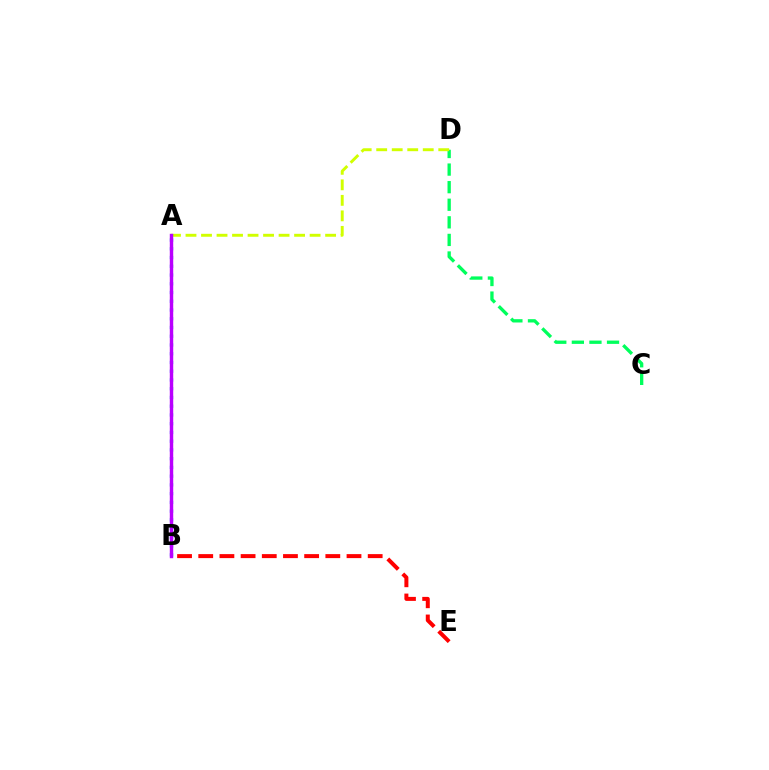{('B', 'E'): [{'color': '#ff0000', 'line_style': 'dashed', 'thickness': 2.88}], ('C', 'D'): [{'color': '#00ff5c', 'line_style': 'dashed', 'thickness': 2.39}], ('A', 'D'): [{'color': '#d1ff00', 'line_style': 'dashed', 'thickness': 2.11}], ('A', 'B'): [{'color': '#0074ff', 'line_style': 'dotted', 'thickness': 2.38}, {'color': '#b900ff', 'line_style': 'solid', 'thickness': 2.47}]}